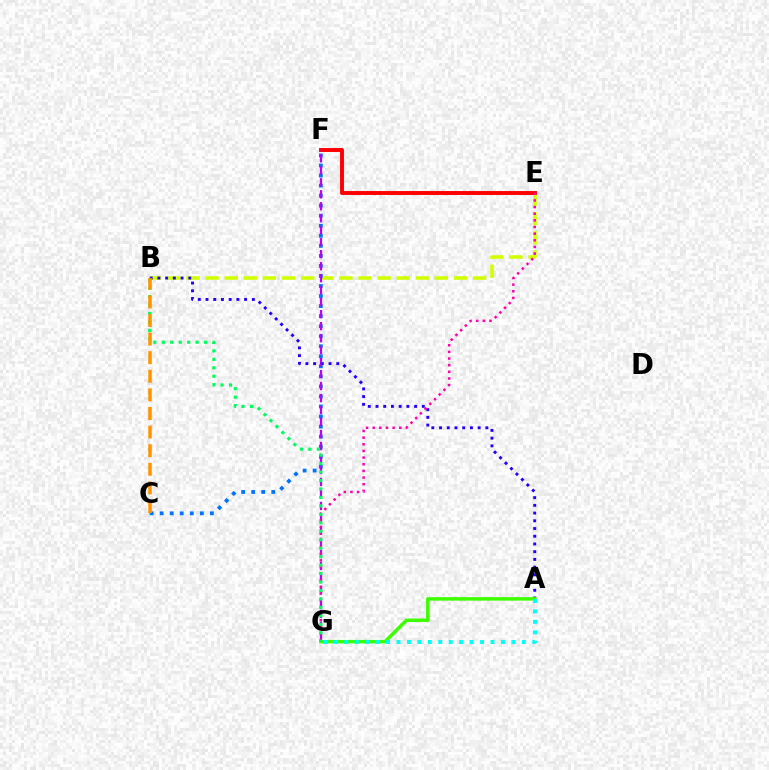{('B', 'E'): [{'color': '#d1ff00', 'line_style': 'dashed', 'thickness': 2.6}], ('E', 'F'): [{'color': '#ff0000', 'line_style': 'solid', 'thickness': 2.82}], ('C', 'F'): [{'color': '#0074ff', 'line_style': 'dotted', 'thickness': 2.73}], ('F', 'G'): [{'color': '#b900ff', 'line_style': 'dashed', 'thickness': 1.63}], ('A', 'B'): [{'color': '#2500ff', 'line_style': 'dotted', 'thickness': 2.1}], ('A', 'G'): [{'color': '#3dff00', 'line_style': 'solid', 'thickness': 2.51}, {'color': '#00fff6', 'line_style': 'dotted', 'thickness': 2.84}], ('E', 'G'): [{'color': '#ff00ac', 'line_style': 'dotted', 'thickness': 1.81}], ('B', 'G'): [{'color': '#00ff5c', 'line_style': 'dotted', 'thickness': 2.3}], ('B', 'C'): [{'color': '#ff9400', 'line_style': 'dashed', 'thickness': 2.53}]}